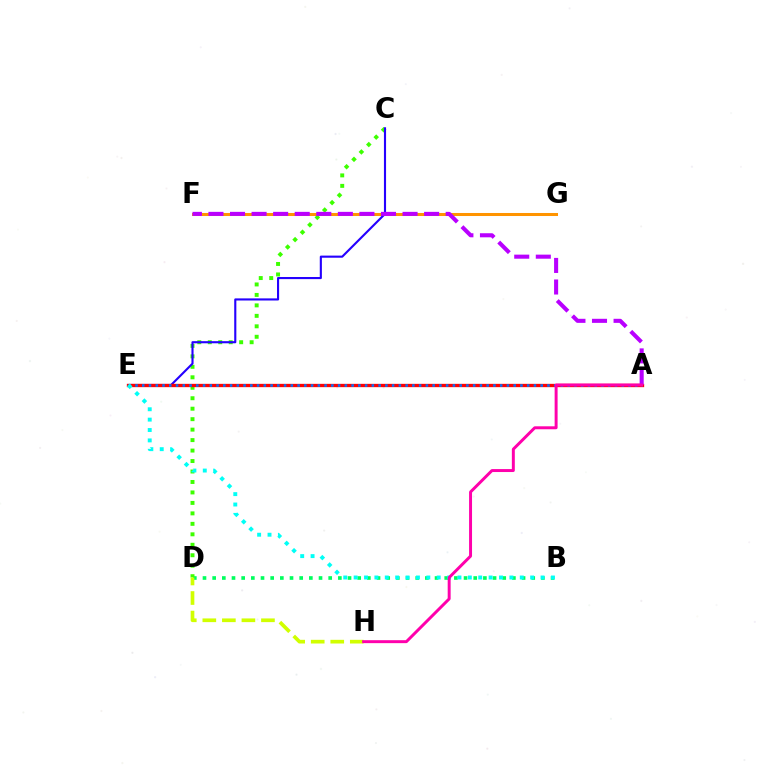{('B', 'D'): [{'color': '#00ff5c', 'line_style': 'dotted', 'thickness': 2.63}], ('C', 'D'): [{'color': '#3dff00', 'line_style': 'dotted', 'thickness': 2.84}], ('F', 'G'): [{'color': '#ff9400', 'line_style': 'solid', 'thickness': 2.18}], ('D', 'H'): [{'color': '#d1ff00', 'line_style': 'dashed', 'thickness': 2.65}], ('C', 'E'): [{'color': '#2500ff', 'line_style': 'solid', 'thickness': 1.53}], ('A', 'E'): [{'color': '#ff0000', 'line_style': 'solid', 'thickness': 2.39}, {'color': '#0074ff', 'line_style': 'dotted', 'thickness': 1.83}], ('B', 'E'): [{'color': '#00fff6', 'line_style': 'dotted', 'thickness': 2.82}], ('A', 'F'): [{'color': '#b900ff', 'line_style': 'dashed', 'thickness': 2.93}], ('A', 'H'): [{'color': '#ff00ac', 'line_style': 'solid', 'thickness': 2.13}]}